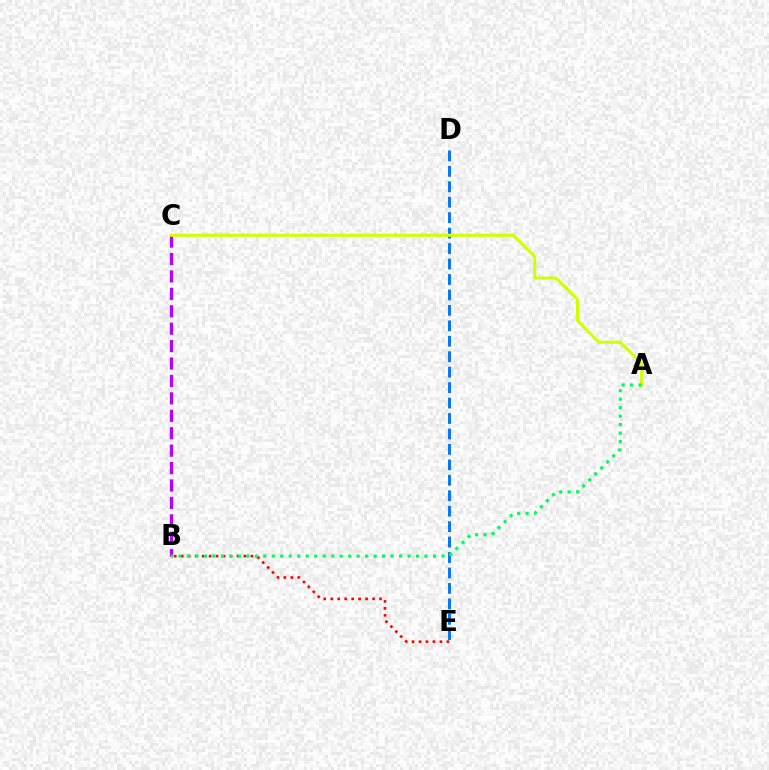{('B', 'E'): [{'color': '#ff0000', 'line_style': 'dotted', 'thickness': 1.89}], ('B', 'C'): [{'color': '#b900ff', 'line_style': 'dashed', 'thickness': 2.37}], ('D', 'E'): [{'color': '#0074ff', 'line_style': 'dashed', 'thickness': 2.1}], ('A', 'C'): [{'color': '#d1ff00', 'line_style': 'solid', 'thickness': 2.18}], ('A', 'B'): [{'color': '#00ff5c', 'line_style': 'dotted', 'thickness': 2.31}]}